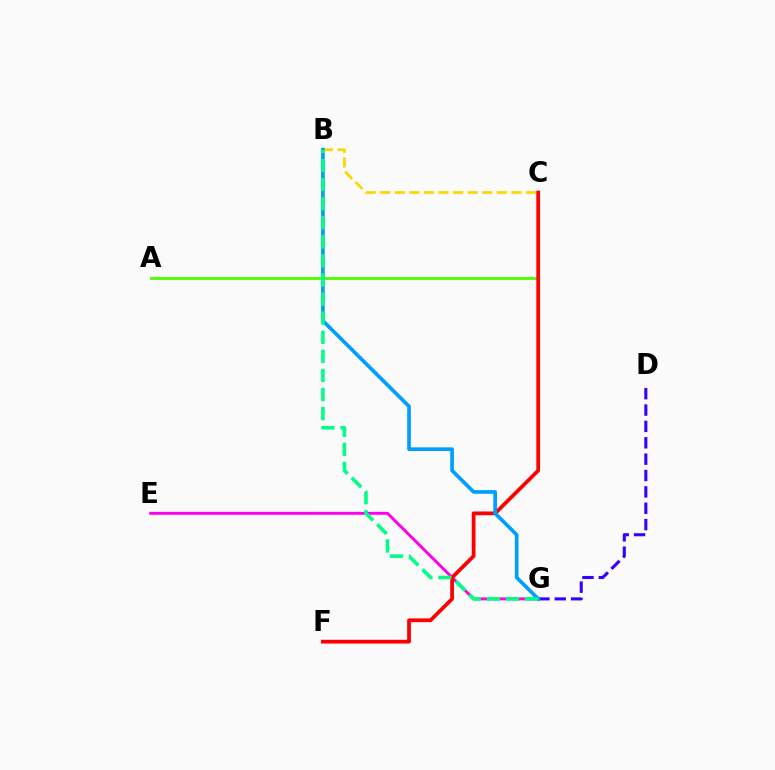{('A', 'C'): [{'color': '#4fff00', 'line_style': 'solid', 'thickness': 2.06}], ('B', 'C'): [{'color': '#ffd500', 'line_style': 'dashed', 'thickness': 1.98}], ('E', 'G'): [{'color': '#ff00ed', 'line_style': 'solid', 'thickness': 2.11}], ('C', 'F'): [{'color': '#ff0000', 'line_style': 'solid', 'thickness': 2.71}], ('D', 'G'): [{'color': '#3700ff', 'line_style': 'dashed', 'thickness': 2.22}], ('B', 'G'): [{'color': '#009eff', 'line_style': 'solid', 'thickness': 2.65}, {'color': '#00ff86', 'line_style': 'dashed', 'thickness': 2.59}]}